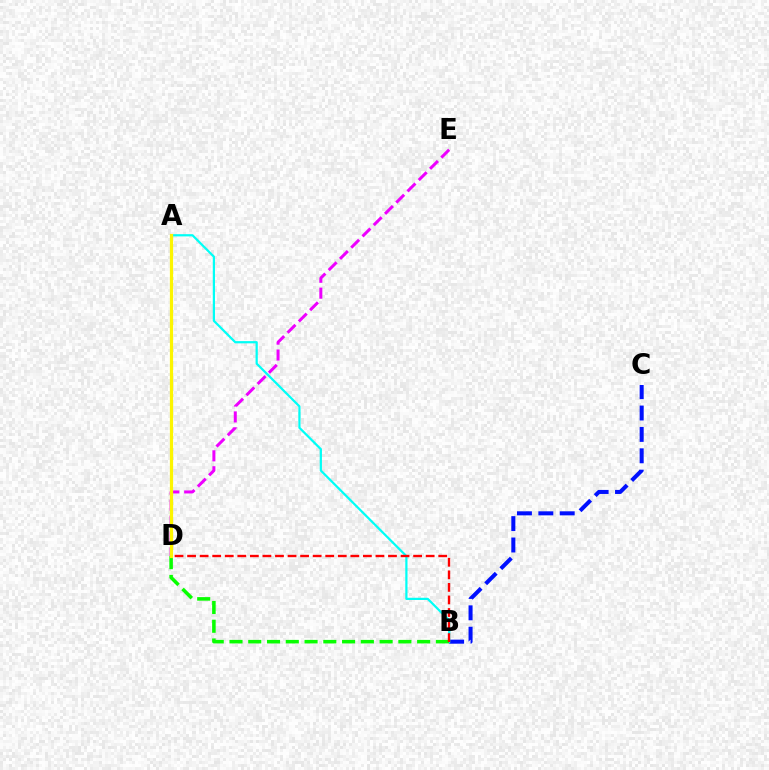{('B', 'C'): [{'color': '#0010ff', 'line_style': 'dashed', 'thickness': 2.91}], ('D', 'E'): [{'color': '#ee00ff', 'line_style': 'dashed', 'thickness': 2.16}], ('A', 'B'): [{'color': '#00fff6', 'line_style': 'solid', 'thickness': 1.6}], ('B', 'D'): [{'color': '#08ff00', 'line_style': 'dashed', 'thickness': 2.55}, {'color': '#ff0000', 'line_style': 'dashed', 'thickness': 1.71}], ('A', 'D'): [{'color': '#fcf500', 'line_style': 'solid', 'thickness': 2.32}]}